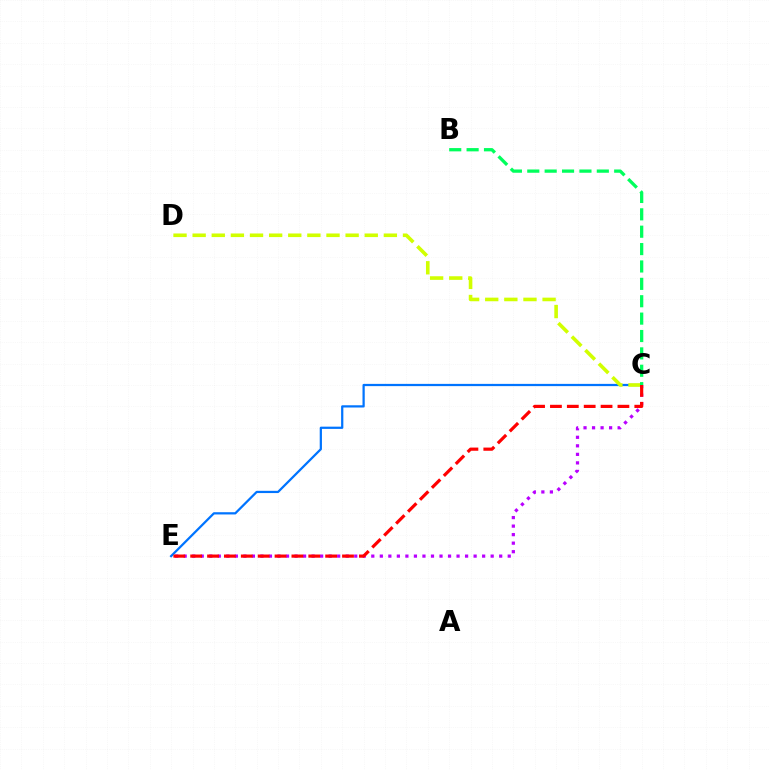{('C', 'E'): [{'color': '#0074ff', 'line_style': 'solid', 'thickness': 1.61}, {'color': '#b900ff', 'line_style': 'dotted', 'thickness': 2.32}, {'color': '#ff0000', 'line_style': 'dashed', 'thickness': 2.29}], ('C', 'D'): [{'color': '#d1ff00', 'line_style': 'dashed', 'thickness': 2.6}], ('B', 'C'): [{'color': '#00ff5c', 'line_style': 'dashed', 'thickness': 2.36}]}